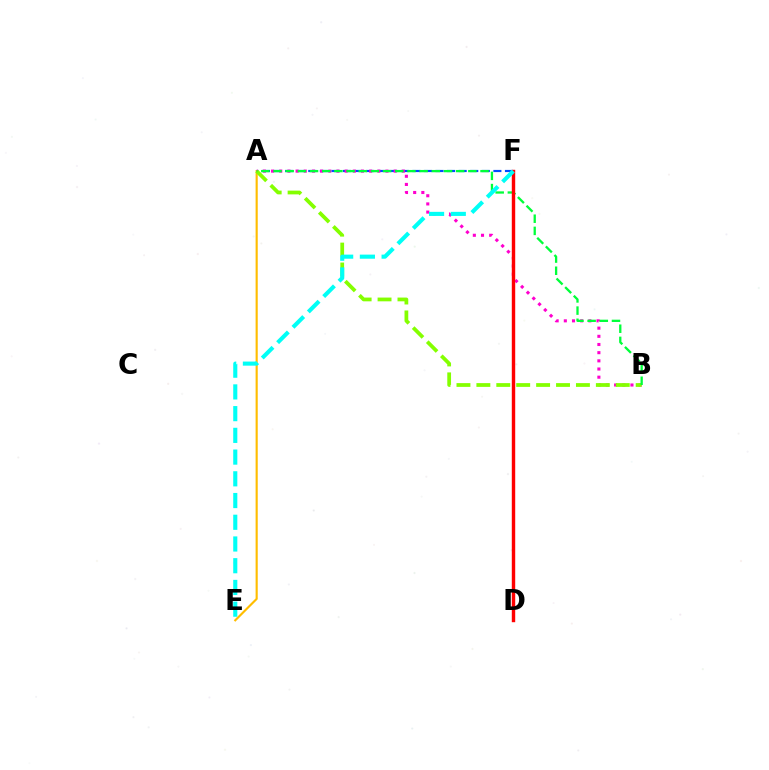{('D', 'F'): [{'color': '#7200ff', 'line_style': 'dotted', 'thickness': 2.09}, {'color': '#ff0000', 'line_style': 'solid', 'thickness': 2.46}], ('A', 'E'): [{'color': '#ffbd00', 'line_style': 'solid', 'thickness': 1.54}], ('A', 'F'): [{'color': '#004bff', 'line_style': 'dashed', 'thickness': 1.57}], ('A', 'B'): [{'color': '#ff00cf', 'line_style': 'dotted', 'thickness': 2.22}, {'color': '#84ff00', 'line_style': 'dashed', 'thickness': 2.71}, {'color': '#00ff39', 'line_style': 'dashed', 'thickness': 1.65}], ('E', 'F'): [{'color': '#00fff6', 'line_style': 'dashed', 'thickness': 2.95}]}